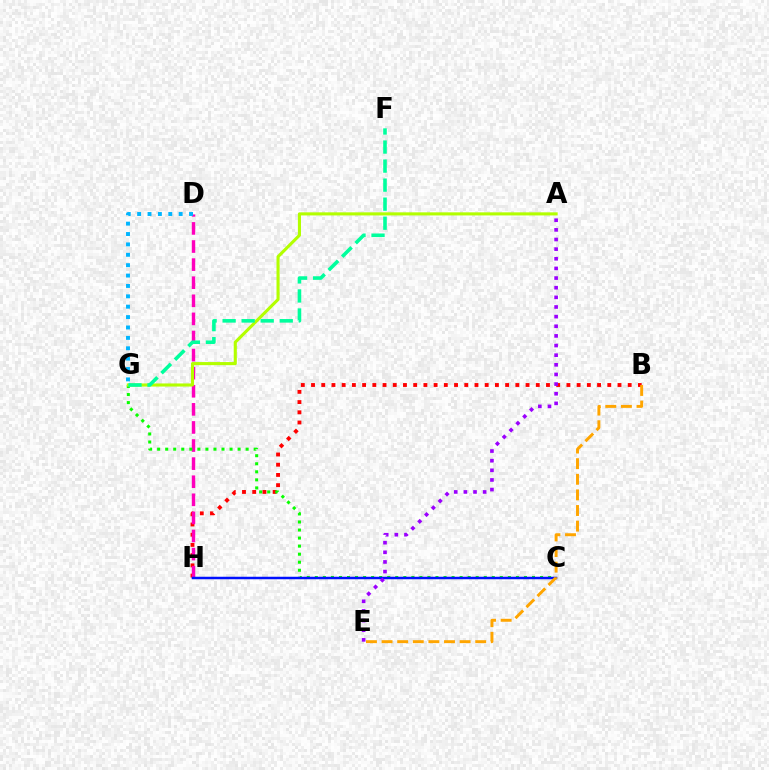{('B', 'H'): [{'color': '#ff0000', 'line_style': 'dotted', 'thickness': 2.78}], ('D', 'H'): [{'color': '#ff00bd', 'line_style': 'dashed', 'thickness': 2.46}], ('C', 'G'): [{'color': '#08ff00', 'line_style': 'dotted', 'thickness': 2.19}], ('A', 'G'): [{'color': '#b3ff00', 'line_style': 'solid', 'thickness': 2.23}], ('C', 'H'): [{'color': '#0010ff', 'line_style': 'solid', 'thickness': 1.8}], ('B', 'E'): [{'color': '#ffa500', 'line_style': 'dashed', 'thickness': 2.12}], ('F', 'G'): [{'color': '#00ff9d', 'line_style': 'dashed', 'thickness': 2.59}], ('A', 'E'): [{'color': '#9b00ff', 'line_style': 'dotted', 'thickness': 2.62}], ('D', 'G'): [{'color': '#00b5ff', 'line_style': 'dotted', 'thickness': 2.82}]}